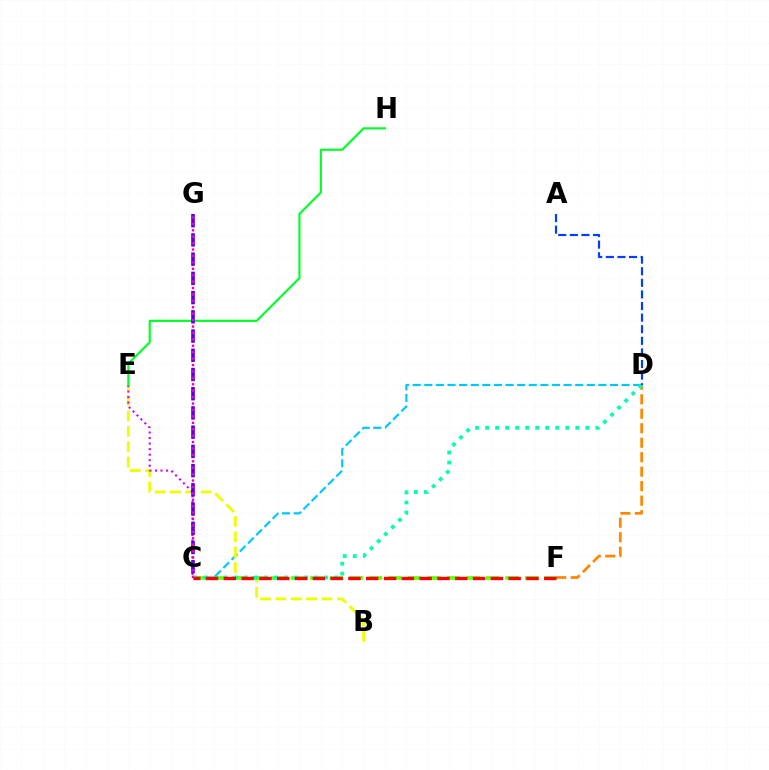{('C', 'D'): [{'color': '#00c7ff', 'line_style': 'dashed', 'thickness': 1.58}, {'color': '#00ffaf', 'line_style': 'dotted', 'thickness': 2.72}], ('B', 'E'): [{'color': '#eeff00', 'line_style': 'dashed', 'thickness': 2.09}], ('D', 'F'): [{'color': '#ff8800', 'line_style': 'dashed', 'thickness': 1.97}], ('C', 'F'): [{'color': '#66ff00', 'line_style': 'dashed', 'thickness': 2.65}, {'color': '#ff0000', 'line_style': 'dashed', 'thickness': 2.42}], ('C', 'E'): [{'color': '#d600ff', 'line_style': 'dotted', 'thickness': 1.5}], ('E', 'H'): [{'color': '#00ff27', 'line_style': 'solid', 'thickness': 1.55}], ('C', 'G'): [{'color': '#4f00ff', 'line_style': 'dashed', 'thickness': 2.61}, {'color': '#ff00a0', 'line_style': 'dotted', 'thickness': 1.74}], ('A', 'D'): [{'color': '#003fff', 'line_style': 'dashed', 'thickness': 1.58}]}